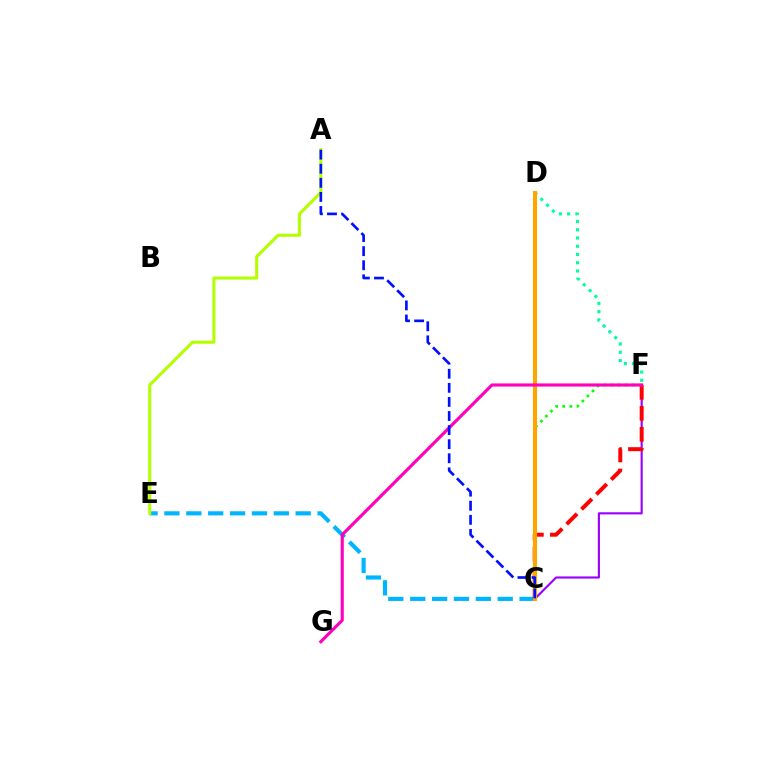{('C', 'F'): [{'color': '#9b00ff', 'line_style': 'solid', 'thickness': 1.54}, {'color': '#ff0000', 'line_style': 'dashed', 'thickness': 2.85}, {'color': '#08ff00', 'line_style': 'dotted', 'thickness': 1.93}], ('C', 'E'): [{'color': '#00b5ff', 'line_style': 'dashed', 'thickness': 2.97}], ('A', 'E'): [{'color': '#b3ff00', 'line_style': 'solid', 'thickness': 2.21}], ('D', 'F'): [{'color': '#00ff9d', 'line_style': 'dotted', 'thickness': 2.24}], ('C', 'D'): [{'color': '#ffa500', 'line_style': 'solid', 'thickness': 2.95}], ('F', 'G'): [{'color': '#ff00bd', 'line_style': 'solid', 'thickness': 2.25}], ('A', 'C'): [{'color': '#0010ff', 'line_style': 'dashed', 'thickness': 1.91}]}